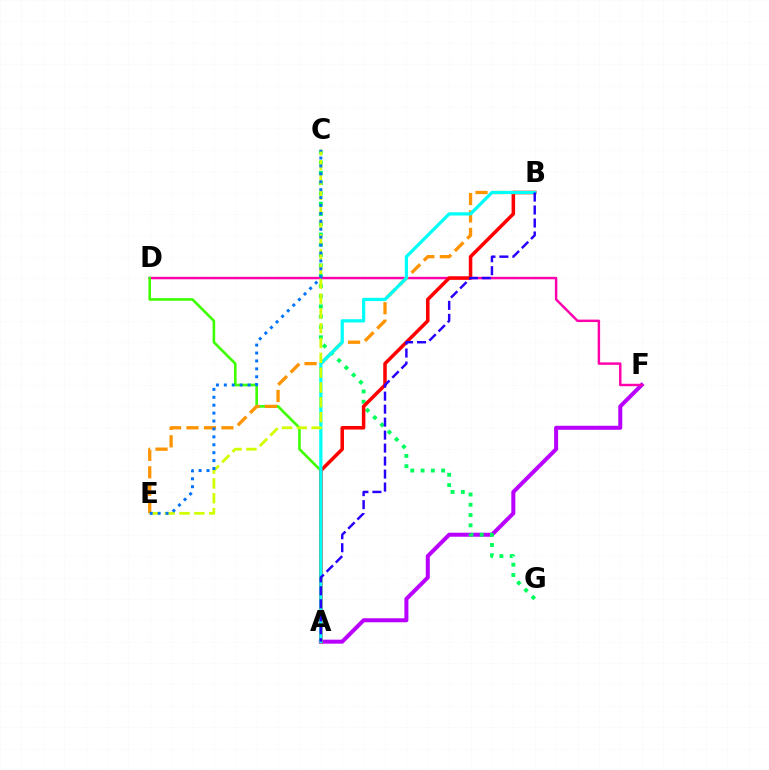{('A', 'F'): [{'color': '#b900ff', 'line_style': 'solid', 'thickness': 2.89}], ('C', 'G'): [{'color': '#00ff5c', 'line_style': 'dotted', 'thickness': 2.79}], ('D', 'F'): [{'color': '#ff00ac', 'line_style': 'solid', 'thickness': 1.77}], ('A', 'D'): [{'color': '#3dff00', 'line_style': 'solid', 'thickness': 1.88}], ('A', 'B'): [{'color': '#ff0000', 'line_style': 'solid', 'thickness': 2.54}, {'color': '#00fff6', 'line_style': 'solid', 'thickness': 2.34}, {'color': '#2500ff', 'line_style': 'dashed', 'thickness': 1.76}], ('B', 'E'): [{'color': '#ff9400', 'line_style': 'dashed', 'thickness': 2.37}], ('C', 'E'): [{'color': '#d1ff00', 'line_style': 'dashed', 'thickness': 2.01}, {'color': '#0074ff', 'line_style': 'dotted', 'thickness': 2.15}]}